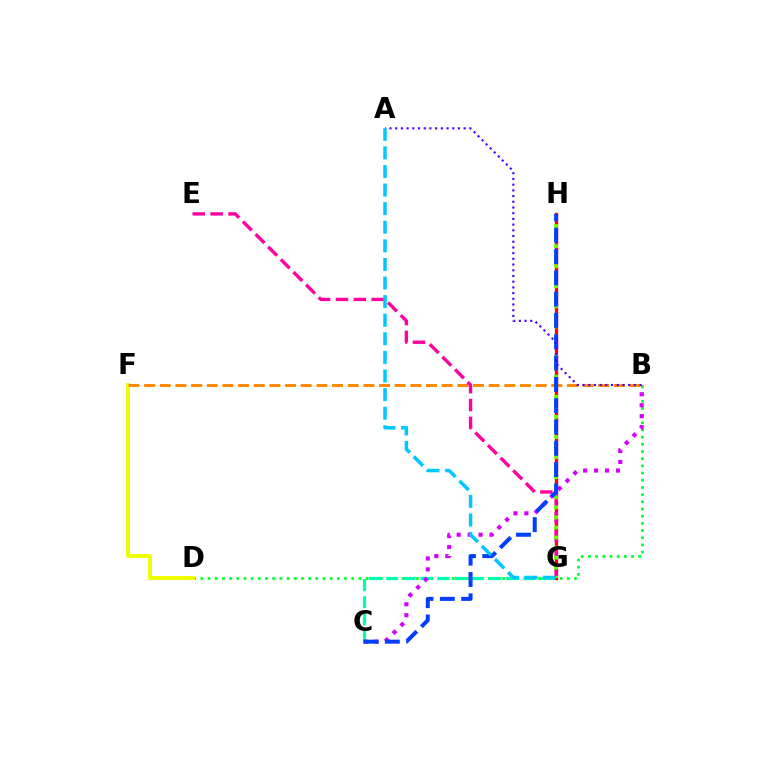{('B', 'D'): [{'color': '#00ff27', 'line_style': 'dotted', 'thickness': 1.95}], ('G', 'H'): [{'color': '#ff0000', 'line_style': 'solid', 'thickness': 2.37}, {'color': '#66ff00', 'line_style': 'dotted', 'thickness': 2.73}], ('D', 'F'): [{'color': '#eeff00', 'line_style': 'solid', 'thickness': 2.84}], ('C', 'G'): [{'color': '#00ffaf', 'line_style': 'dashed', 'thickness': 2.33}], ('B', 'C'): [{'color': '#d600ff', 'line_style': 'dotted', 'thickness': 2.97}], ('B', 'F'): [{'color': '#ff8800', 'line_style': 'dashed', 'thickness': 2.13}], ('E', 'G'): [{'color': '#ff00a0', 'line_style': 'dashed', 'thickness': 2.43}], ('C', 'H'): [{'color': '#003fff', 'line_style': 'dashed', 'thickness': 2.89}], ('A', 'B'): [{'color': '#4f00ff', 'line_style': 'dotted', 'thickness': 1.55}], ('A', 'G'): [{'color': '#00c7ff', 'line_style': 'dashed', 'thickness': 2.53}]}